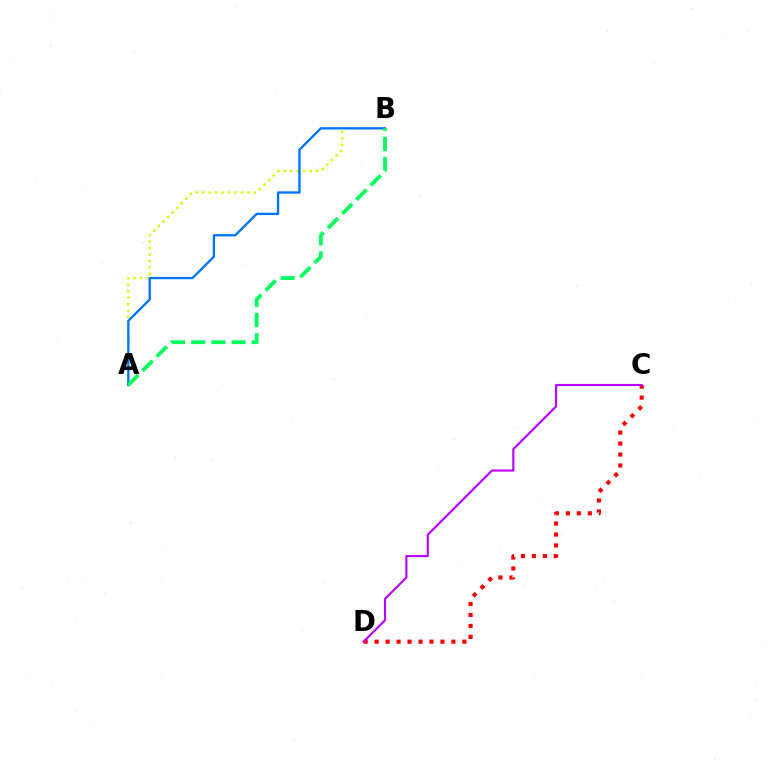{('A', 'B'): [{'color': '#d1ff00', 'line_style': 'dotted', 'thickness': 1.76}, {'color': '#0074ff', 'line_style': 'solid', 'thickness': 1.67}, {'color': '#00ff5c', 'line_style': 'dashed', 'thickness': 2.74}], ('C', 'D'): [{'color': '#ff0000', 'line_style': 'dotted', 'thickness': 2.98}, {'color': '#b900ff', 'line_style': 'solid', 'thickness': 1.53}]}